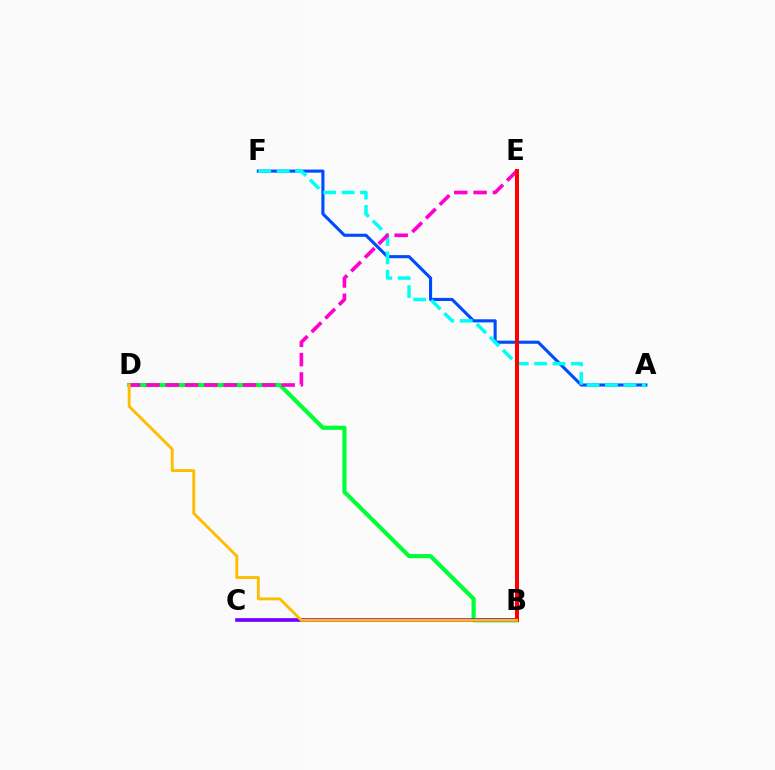{('A', 'F'): [{'color': '#004bff', 'line_style': 'solid', 'thickness': 2.24}, {'color': '#00fff6', 'line_style': 'dashed', 'thickness': 2.5}], ('B', 'D'): [{'color': '#00ff39', 'line_style': 'solid', 'thickness': 3.0}, {'color': '#ffbd00', 'line_style': 'solid', 'thickness': 2.07}], ('D', 'E'): [{'color': '#ff00cf', 'line_style': 'dashed', 'thickness': 2.62}], ('B', 'E'): [{'color': '#84ff00', 'line_style': 'dashed', 'thickness': 2.81}, {'color': '#ff0000', 'line_style': 'solid', 'thickness': 2.88}], ('B', 'C'): [{'color': '#7200ff', 'line_style': 'solid', 'thickness': 2.64}]}